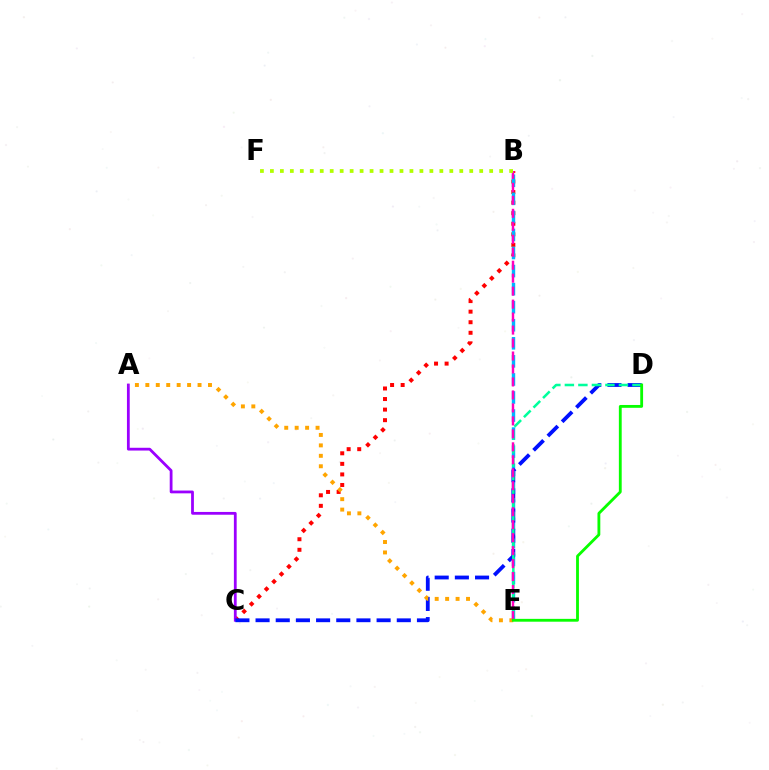{('B', 'C'): [{'color': '#ff0000', 'line_style': 'dotted', 'thickness': 2.87}], ('A', 'C'): [{'color': '#9b00ff', 'line_style': 'solid', 'thickness': 2.0}], ('B', 'E'): [{'color': '#00b5ff', 'line_style': 'dashed', 'thickness': 2.45}, {'color': '#ff00bd', 'line_style': 'dashed', 'thickness': 1.76}], ('C', 'D'): [{'color': '#0010ff', 'line_style': 'dashed', 'thickness': 2.74}], ('A', 'E'): [{'color': '#ffa500', 'line_style': 'dotted', 'thickness': 2.84}], ('D', 'E'): [{'color': '#00ff9d', 'line_style': 'dashed', 'thickness': 1.84}, {'color': '#08ff00', 'line_style': 'solid', 'thickness': 2.04}], ('B', 'F'): [{'color': '#b3ff00', 'line_style': 'dotted', 'thickness': 2.71}]}